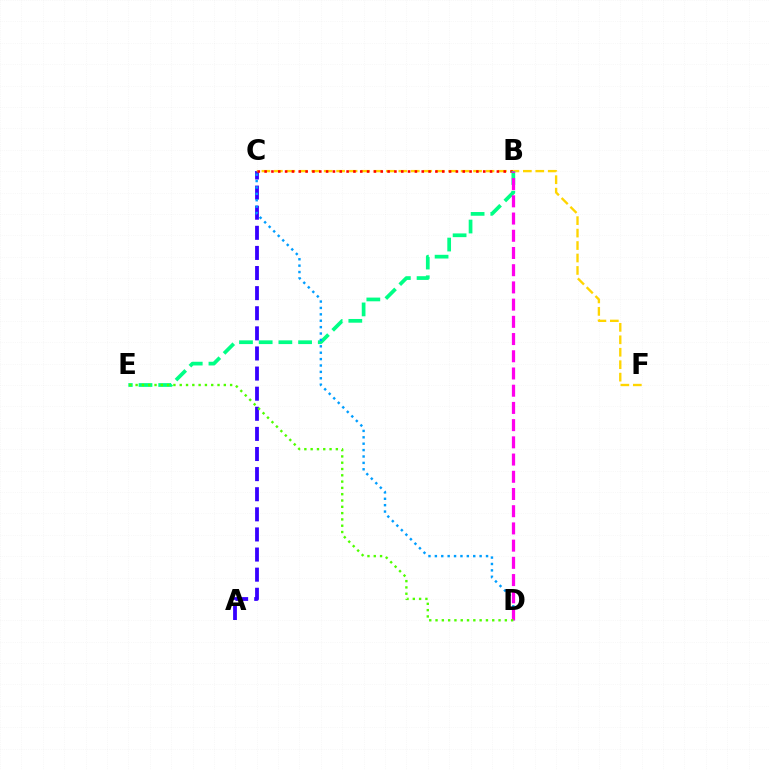{('A', 'C'): [{'color': '#3700ff', 'line_style': 'dashed', 'thickness': 2.73}], ('C', 'F'): [{'color': '#ffd500', 'line_style': 'dashed', 'thickness': 1.69}], ('B', 'C'): [{'color': '#ff0000', 'line_style': 'dotted', 'thickness': 1.86}], ('B', 'E'): [{'color': '#00ff86', 'line_style': 'dashed', 'thickness': 2.68}], ('C', 'D'): [{'color': '#009eff', 'line_style': 'dotted', 'thickness': 1.74}], ('B', 'D'): [{'color': '#ff00ed', 'line_style': 'dashed', 'thickness': 2.34}], ('D', 'E'): [{'color': '#4fff00', 'line_style': 'dotted', 'thickness': 1.71}]}